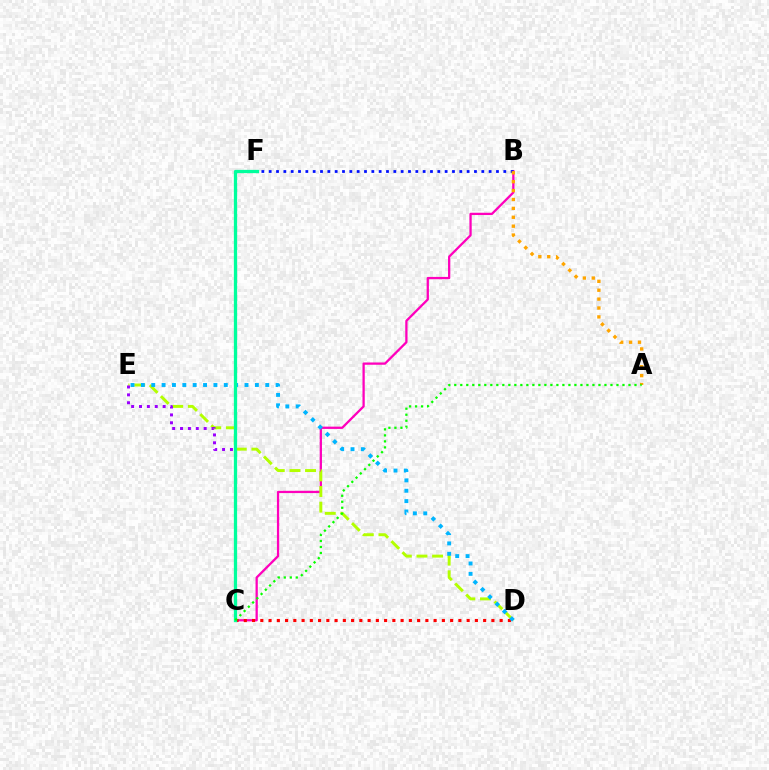{('B', 'C'): [{'color': '#ff00bd', 'line_style': 'solid', 'thickness': 1.64}], ('B', 'F'): [{'color': '#0010ff', 'line_style': 'dotted', 'thickness': 1.99}], ('D', 'E'): [{'color': '#b3ff00', 'line_style': 'dashed', 'thickness': 2.12}, {'color': '#00b5ff', 'line_style': 'dotted', 'thickness': 2.82}], ('C', 'E'): [{'color': '#9b00ff', 'line_style': 'dotted', 'thickness': 2.14}], ('C', 'D'): [{'color': '#ff0000', 'line_style': 'dotted', 'thickness': 2.24}], ('A', 'B'): [{'color': '#ffa500', 'line_style': 'dotted', 'thickness': 2.42}], ('C', 'F'): [{'color': '#00ff9d', 'line_style': 'solid', 'thickness': 2.36}], ('A', 'C'): [{'color': '#08ff00', 'line_style': 'dotted', 'thickness': 1.63}]}